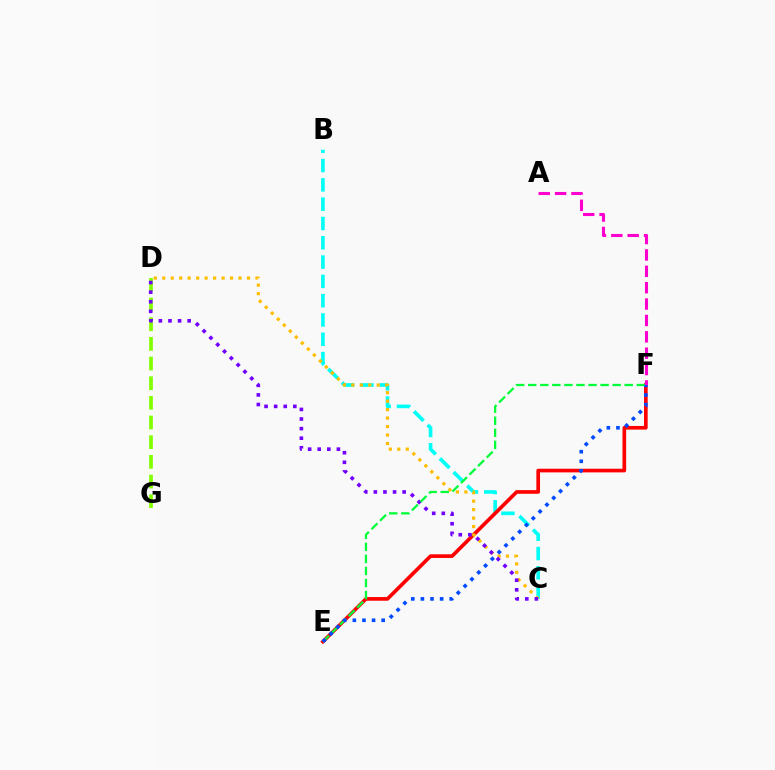{('D', 'G'): [{'color': '#84ff00', 'line_style': 'dashed', 'thickness': 2.67}], ('B', 'C'): [{'color': '#00fff6', 'line_style': 'dashed', 'thickness': 2.62}], ('E', 'F'): [{'color': '#ff0000', 'line_style': 'solid', 'thickness': 2.63}, {'color': '#00ff39', 'line_style': 'dashed', 'thickness': 1.64}, {'color': '#004bff', 'line_style': 'dotted', 'thickness': 2.61}], ('C', 'D'): [{'color': '#ffbd00', 'line_style': 'dotted', 'thickness': 2.3}, {'color': '#7200ff', 'line_style': 'dotted', 'thickness': 2.61}], ('A', 'F'): [{'color': '#ff00cf', 'line_style': 'dashed', 'thickness': 2.22}]}